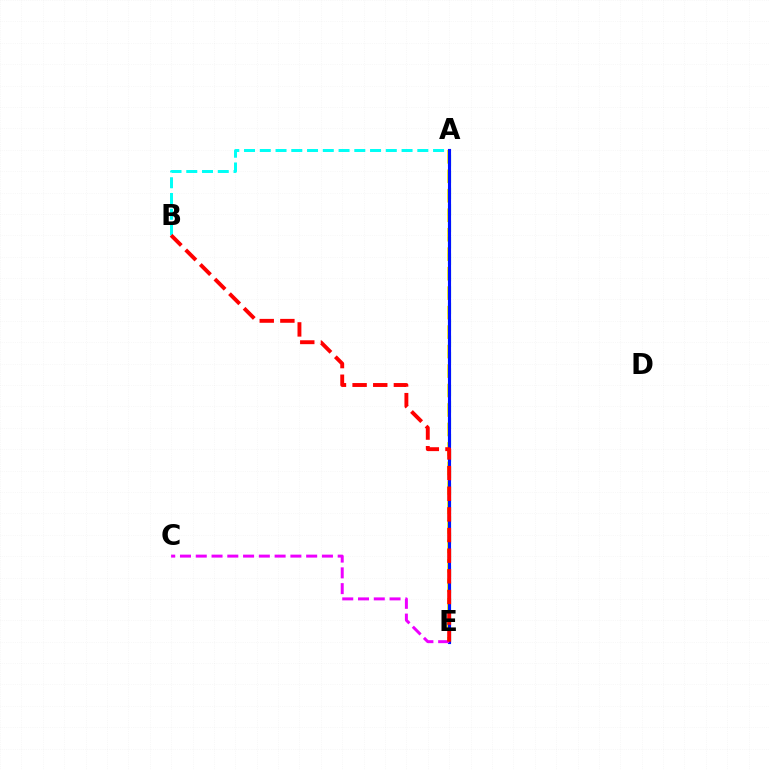{('A', 'B'): [{'color': '#00fff6', 'line_style': 'dashed', 'thickness': 2.14}], ('A', 'E'): [{'color': '#fcf500', 'line_style': 'dashed', 'thickness': 2.65}, {'color': '#08ff00', 'line_style': 'dashed', 'thickness': 2.23}, {'color': '#0010ff', 'line_style': 'solid', 'thickness': 2.25}], ('C', 'E'): [{'color': '#ee00ff', 'line_style': 'dashed', 'thickness': 2.14}], ('B', 'E'): [{'color': '#ff0000', 'line_style': 'dashed', 'thickness': 2.8}]}